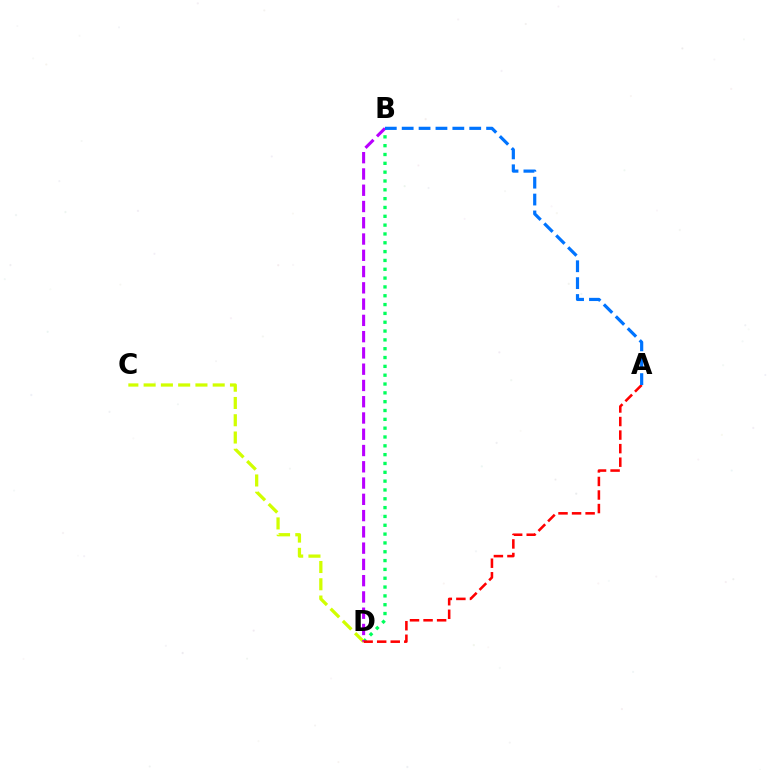{('B', 'D'): [{'color': '#00ff5c', 'line_style': 'dotted', 'thickness': 2.4}, {'color': '#b900ff', 'line_style': 'dashed', 'thickness': 2.21}], ('C', 'D'): [{'color': '#d1ff00', 'line_style': 'dashed', 'thickness': 2.35}], ('A', 'D'): [{'color': '#ff0000', 'line_style': 'dashed', 'thickness': 1.84}], ('A', 'B'): [{'color': '#0074ff', 'line_style': 'dashed', 'thickness': 2.29}]}